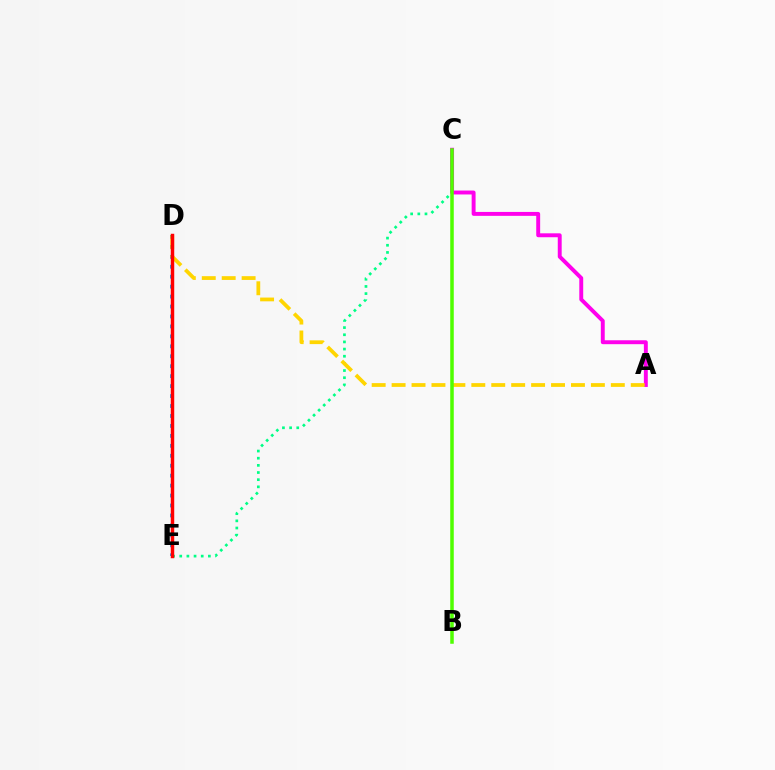{('D', 'E'): [{'color': '#009eff', 'line_style': 'dotted', 'thickness': 2.7}, {'color': '#3700ff', 'line_style': 'solid', 'thickness': 2.14}, {'color': '#ff0000', 'line_style': 'solid', 'thickness': 2.49}], ('C', 'E'): [{'color': '#00ff86', 'line_style': 'dotted', 'thickness': 1.95}], ('A', 'C'): [{'color': '#ff00ed', 'line_style': 'solid', 'thickness': 2.82}], ('A', 'D'): [{'color': '#ffd500', 'line_style': 'dashed', 'thickness': 2.71}], ('B', 'C'): [{'color': '#4fff00', 'line_style': 'solid', 'thickness': 2.54}]}